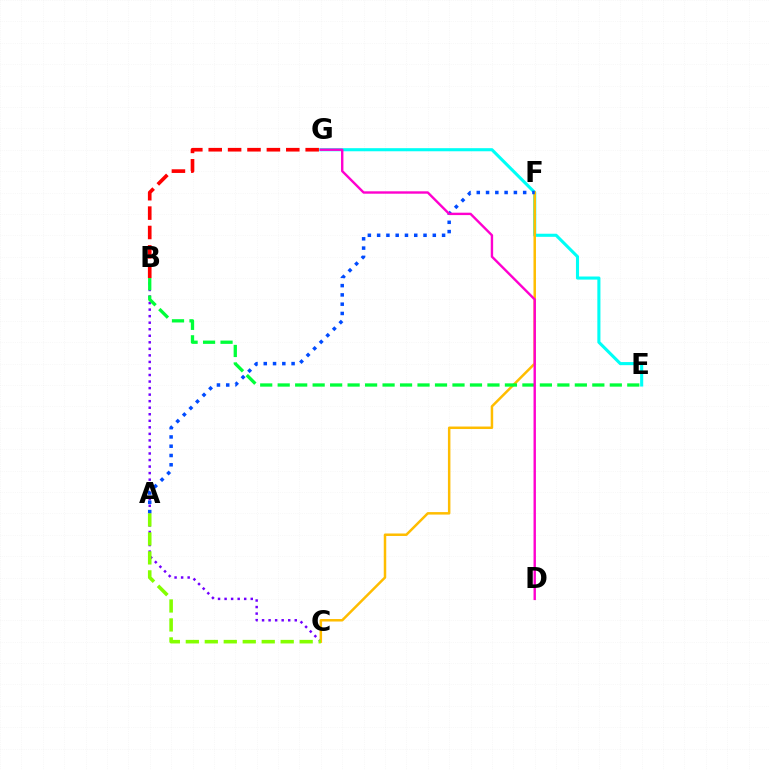{('E', 'G'): [{'color': '#00fff6', 'line_style': 'solid', 'thickness': 2.23}], ('B', 'C'): [{'color': '#7200ff', 'line_style': 'dotted', 'thickness': 1.78}], ('C', 'F'): [{'color': '#ffbd00', 'line_style': 'solid', 'thickness': 1.79}], ('A', 'F'): [{'color': '#004bff', 'line_style': 'dotted', 'thickness': 2.52}], ('B', 'E'): [{'color': '#00ff39', 'line_style': 'dashed', 'thickness': 2.37}], ('D', 'G'): [{'color': '#ff00cf', 'line_style': 'solid', 'thickness': 1.72}], ('B', 'G'): [{'color': '#ff0000', 'line_style': 'dashed', 'thickness': 2.63}], ('A', 'C'): [{'color': '#84ff00', 'line_style': 'dashed', 'thickness': 2.58}]}